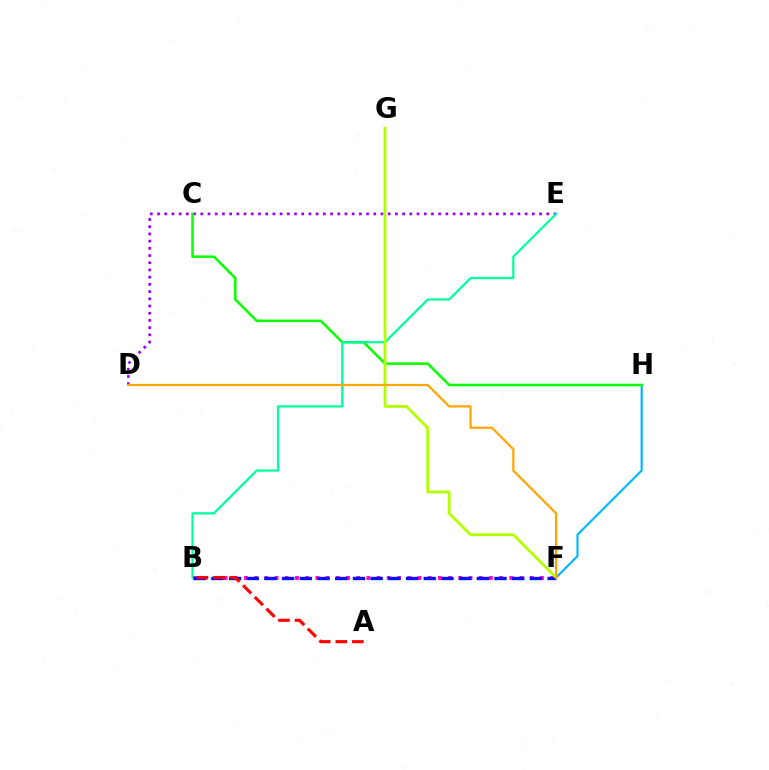{('F', 'H'): [{'color': '#00b5ff', 'line_style': 'solid', 'thickness': 1.54}], ('B', 'F'): [{'color': '#ff00bd', 'line_style': 'dotted', 'thickness': 2.77}, {'color': '#0010ff', 'line_style': 'dashed', 'thickness': 2.4}], ('D', 'E'): [{'color': '#9b00ff', 'line_style': 'dotted', 'thickness': 1.96}], ('C', 'H'): [{'color': '#08ff00', 'line_style': 'solid', 'thickness': 1.83}], ('B', 'E'): [{'color': '#00ff9d', 'line_style': 'solid', 'thickness': 1.61}], ('F', 'G'): [{'color': '#b3ff00', 'line_style': 'solid', 'thickness': 2.04}], ('A', 'B'): [{'color': '#ff0000', 'line_style': 'dashed', 'thickness': 2.25}], ('D', 'F'): [{'color': '#ffa500', 'line_style': 'solid', 'thickness': 1.61}]}